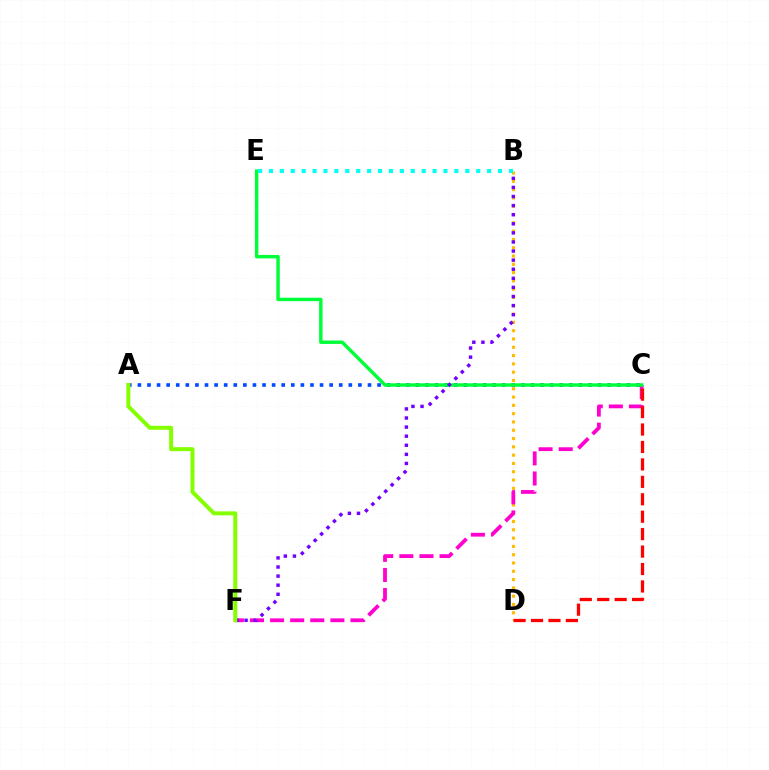{('A', 'C'): [{'color': '#004bff', 'line_style': 'dotted', 'thickness': 2.6}], ('B', 'D'): [{'color': '#ffbd00', 'line_style': 'dotted', 'thickness': 2.25}], ('C', 'F'): [{'color': '#ff00cf', 'line_style': 'dashed', 'thickness': 2.73}], ('C', 'E'): [{'color': '#00ff39', 'line_style': 'solid', 'thickness': 2.48}], ('B', 'E'): [{'color': '#00fff6', 'line_style': 'dotted', 'thickness': 2.96}], ('B', 'F'): [{'color': '#7200ff', 'line_style': 'dotted', 'thickness': 2.47}], ('A', 'F'): [{'color': '#84ff00', 'line_style': 'solid', 'thickness': 2.87}], ('C', 'D'): [{'color': '#ff0000', 'line_style': 'dashed', 'thickness': 2.37}]}